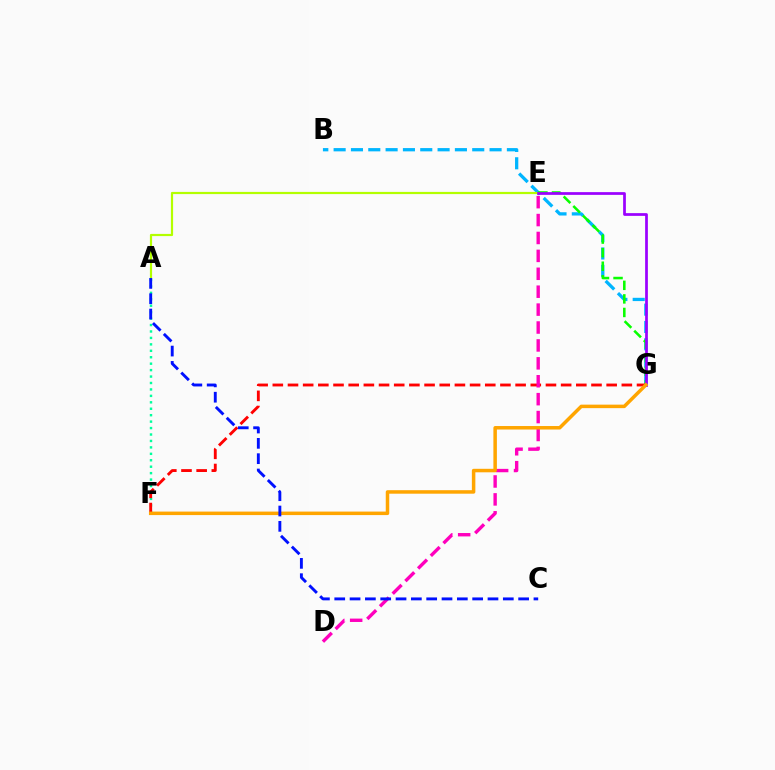{('B', 'G'): [{'color': '#00b5ff', 'line_style': 'dashed', 'thickness': 2.35}], ('A', 'E'): [{'color': '#b3ff00', 'line_style': 'solid', 'thickness': 1.58}], ('A', 'F'): [{'color': '#00ff9d', 'line_style': 'dotted', 'thickness': 1.75}], ('E', 'G'): [{'color': '#08ff00', 'line_style': 'dashed', 'thickness': 1.84}, {'color': '#9b00ff', 'line_style': 'solid', 'thickness': 1.97}], ('F', 'G'): [{'color': '#ff0000', 'line_style': 'dashed', 'thickness': 2.06}, {'color': '#ffa500', 'line_style': 'solid', 'thickness': 2.52}], ('D', 'E'): [{'color': '#ff00bd', 'line_style': 'dashed', 'thickness': 2.43}], ('A', 'C'): [{'color': '#0010ff', 'line_style': 'dashed', 'thickness': 2.08}]}